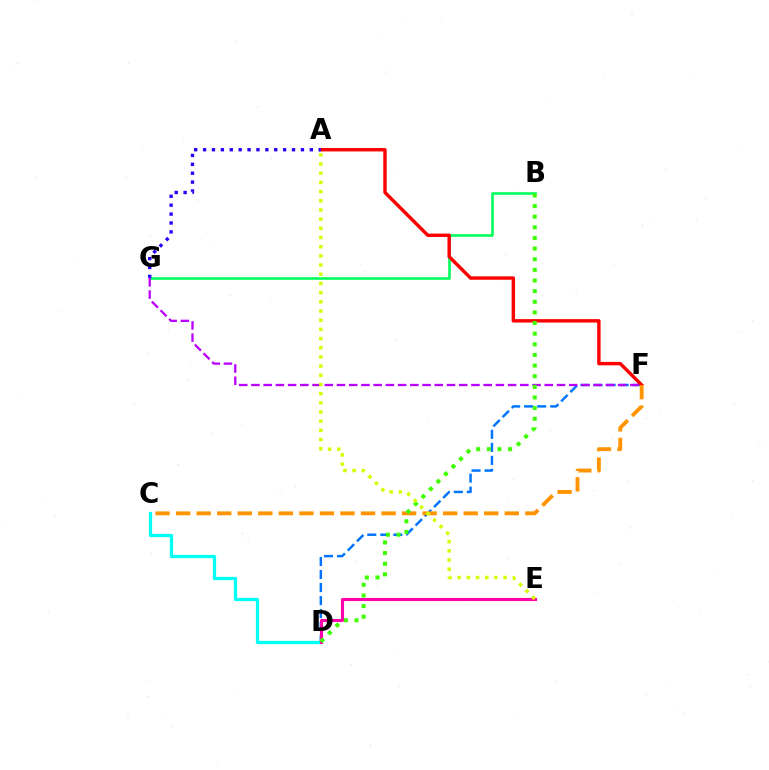{('C', 'D'): [{'color': '#00fff6', 'line_style': 'solid', 'thickness': 2.34}], ('B', 'G'): [{'color': '#00ff5c', 'line_style': 'solid', 'thickness': 1.88}], ('D', 'F'): [{'color': '#0074ff', 'line_style': 'dashed', 'thickness': 1.77}], ('A', 'F'): [{'color': '#ff0000', 'line_style': 'solid', 'thickness': 2.46}], ('C', 'F'): [{'color': '#ff9400', 'line_style': 'dashed', 'thickness': 2.79}], ('A', 'G'): [{'color': '#2500ff', 'line_style': 'dotted', 'thickness': 2.42}], ('D', 'E'): [{'color': '#ff00ac', 'line_style': 'solid', 'thickness': 2.22}], ('F', 'G'): [{'color': '#b900ff', 'line_style': 'dashed', 'thickness': 1.66}], ('B', 'D'): [{'color': '#3dff00', 'line_style': 'dotted', 'thickness': 2.89}], ('A', 'E'): [{'color': '#d1ff00', 'line_style': 'dotted', 'thickness': 2.49}]}